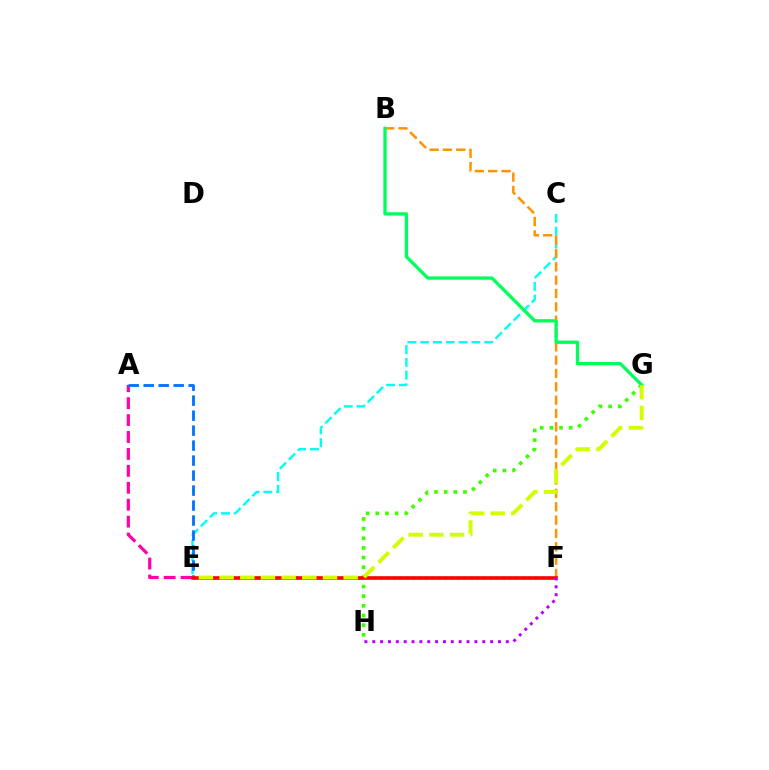{('G', 'H'): [{'color': '#3dff00', 'line_style': 'dotted', 'thickness': 2.62}], ('E', 'F'): [{'color': '#2500ff', 'line_style': 'dotted', 'thickness': 1.75}, {'color': '#ff0000', 'line_style': 'solid', 'thickness': 2.6}], ('A', 'E'): [{'color': '#ff00ac', 'line_style': 'dashed', 'thickness': 2.3}, {'color': '#0074ff', 'line_style': 'dashed', 'thickness': 2.04}], ('C', 'E'): [{'color': '#00fff6', 'line_style': 'dashed', 'thickness': 1.74}], ('B', 'F'): [{'color': '#ff9400', 'line_style': 'dashed', 'thickness': 1.81}], ('B', 'G'): [{'color': '#00ff5c', 'line_style': 'solid', 'thickness': 2.38}], ('E', 'G'): [{'color': '#d1ff00', 'line_style': 'dashed', 'thickness': 2.81}], ('F', 'H'): [{'color': '#b900ff', 'line_style': 'dotted', 'thickness': 2.13}]}